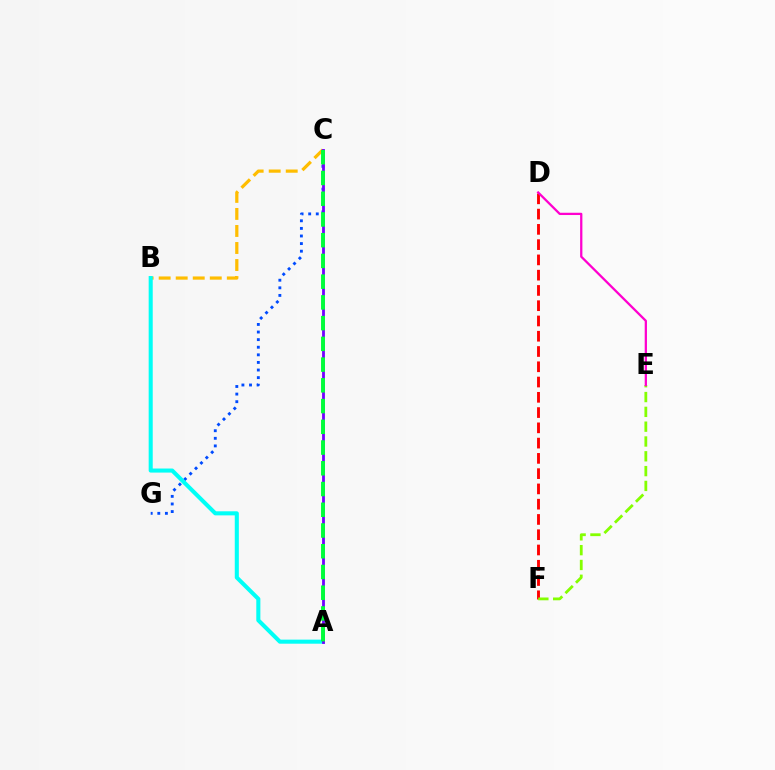{('B', 'C'): [{'color': '#ffbd00', 'line_style': 'dashed', 'thickness': 2.31}], ('D', 'F'): [{'color': '#ff0000', 'line_style': 'dashed', 'thickness': 2.07}], ('C', 'G'): [{'color': '#004bff', 'line_style': 'dotted', 'thickness': 2.06}], ('E', 'F'): [{'color': '#84ff00', 'line_style': 'dashed', 'thickness': 2.01}], ('A', 'B'): [{'color': '#00fff6', 'line_style': 'solid', 'thickness': 2.93}], ('A', 'C'): [{'color': '#7200ff', 'line_style': 'solid', 'thickness': 2.03}, {'color': '#00ff39', 'line_style': 'dashed', 'thickness': 2.82}], ('D', 'E'): [{'color': '#ff00cf', 'line_style': 'solid', 'thickness': 1.63}]}